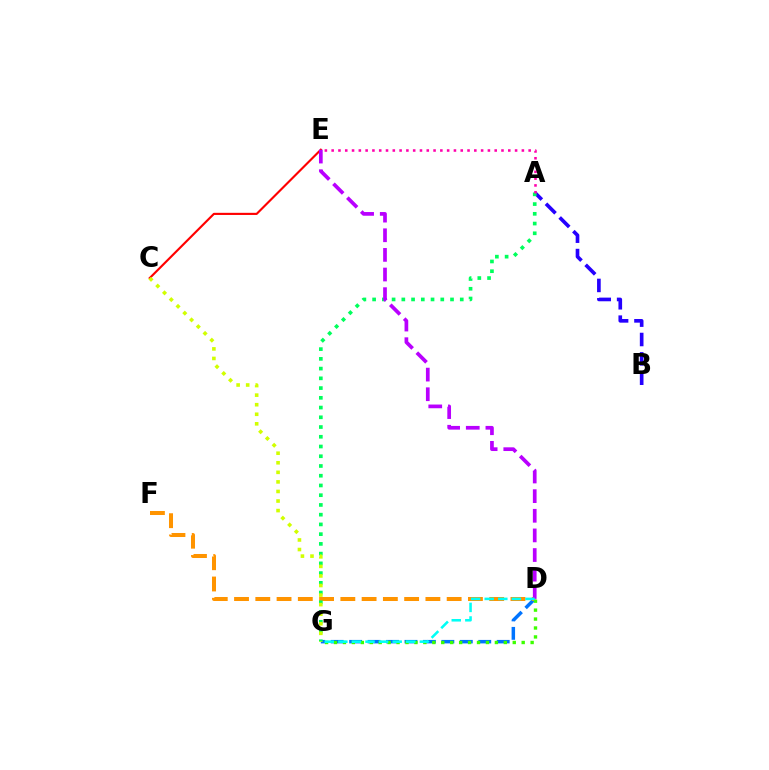{('A', 'B'): [{'color': '#2500ff', 'line_style': 'dashed', 'thickness': 2.63}], ('C', 'E'): [{'color': '#ff0000', 'line_style': 'solid', 'thickness': 1.54}], ('D', 'G'): [{'color': '#0074ff', 'line_style': 'dashed', 'thickness': 2.51}, {'color': '#3dff00', 'line_style': 'dotted', 'thickness': 2.43}, {'color': '#00fff6', 'line_style': 'dashed', 'thickness': 1.85}], ('D', 'F'): [{'color': '#ff9400', 'line_style': 'dashed', 'thickness': 2.89}], ('A', 'G'): [{'color': '#00ff5c', 'line_style': 'dotted', 'thickness': 2.65}], ('A', 'E'): [{'color': '#ff00ac', 'line_style': 'dotted', 'thickness': 1.85}], ('D', 'E'): [{'color': '#b900ff', 'line_style': 'dashed', 'thickness': 2.67}], ('C', 'G'): [{'color': '#d1ff00', 'line_style': 'dotted', 'thickness': 2.6}]}